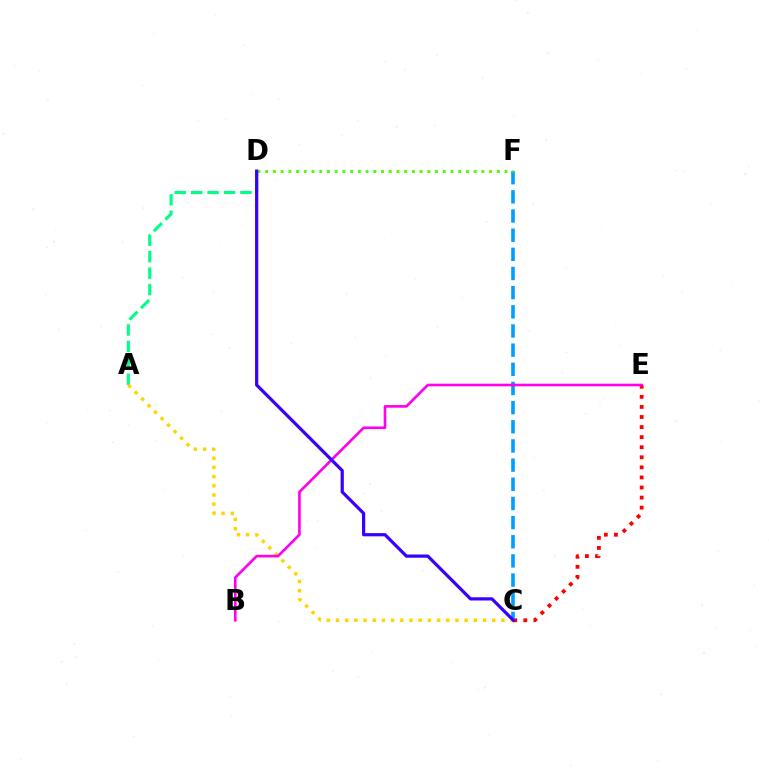{('C', 'E'): [{'color': '#ff0000', 'line_style': 'dotted', 'thickness': 2.74}], ('C', 'F'): [{'color': '#009eff', 'line_style': 'dashed', 'thickness': 2.6}], ('A', 'D'): [{'color': '#00ff86', 'line_style': 'dashed', 'thickness': 2.23}], ('A', 'C'): [{'color': '#ffd500', 'line_style': 'dotted', 'thickness': 2.5}], ('D', 'F'): [{'color': '#4fff00', 'line_style': 'dotted', 'thickness': 2.1}], ('B', 'E'): [{'color': '#ff00ed', 'line_style': 'solid', 'thickness': 1.9}], ('C', 'D'): [{'color': '#3700ff', 'line_style': 'solid', 'thickness': 2.31}]}